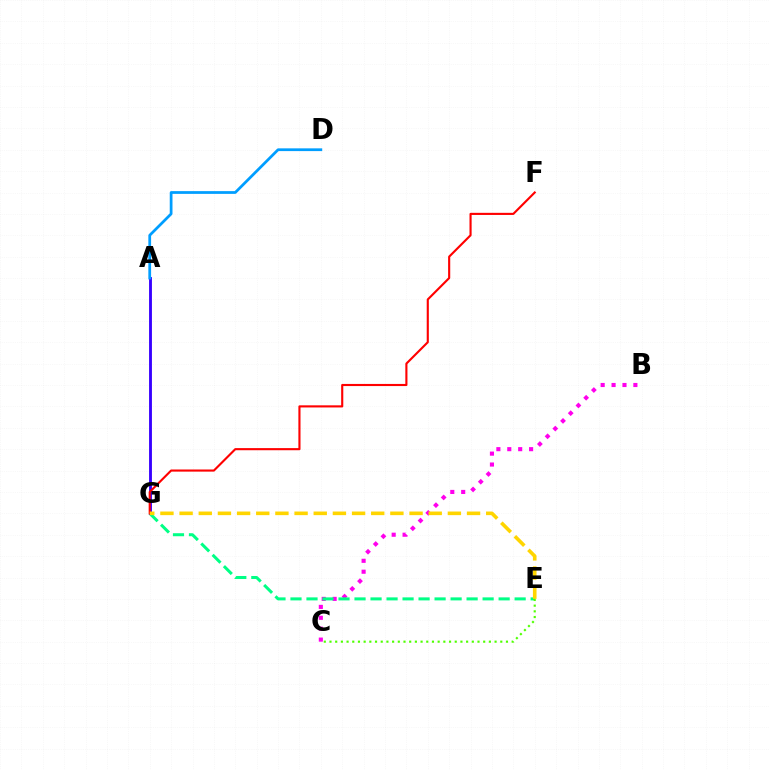{('B', 'C'): [{'color': '#ff00ed', 'line_style': 'dotted', 'thickness': 2.96}], ('E', 'G'): [{'color': '#00ff86', 'line_style': 'dashed', 'thickness': 2.18}, {'color': '#ffd500', 'line_style': 'dashed', 'thickness': 2.6}], ('A', 'G'): [{'color': '#3700ff', 'line_style': 'solid', 'thickness': 2.06}], ('F', 'G'): [{'color': '#ff0000', 'line_style': 'solid', 'thickness': 1.53}], ('C', 'E'): [{'color': '#4fff00', 'line_style': 'dotted', 'thickness': 1.55}], ('A', 'D'): [{'color': '#009eff', 'line_style': 'solid', 'thickness': 1.98}]}